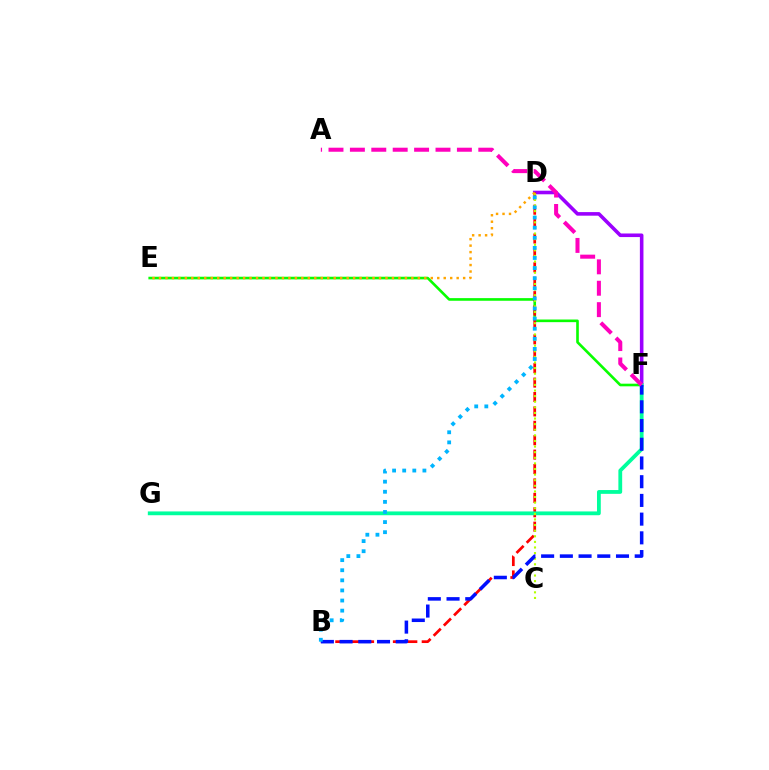{('E', 'F'): [{'color': '#08ff00', 'line_style': 'solid', 'thickness': 1.9}], ('D', 'F'): [{'color': '#9b00ff', 'line_style': 'solid', 'thickness': 2.58}], ('B', 'D'): [{'color': '#ff0000', 'line_style': 'dashed', 'thickness': 1.96}, {'color': '#00b5ff', 'line_style': 'dotted', 'thickness': 2.74}], ('F', 'G'): [{'color': '#00ff9d', 'line_style': 'solid', 'thickness': 2.73}], ('C', 'D'): [{'color': '#b3ff00', 'line_style': 'dotted', 'thickness': 1.52}], ('B', 'F'): [{'color': '#0010ff', 'line_style': 'dashed', 'thickness': 2.54}], ('D', 'E'): [{'color': '#ffa500', 'line_style': 'dotted', 'thickness': 1.76}], ('A', 'F'): [{'color': '#ff00bd', 'line_style': 'dashed', 'thickness': 2.91}]}